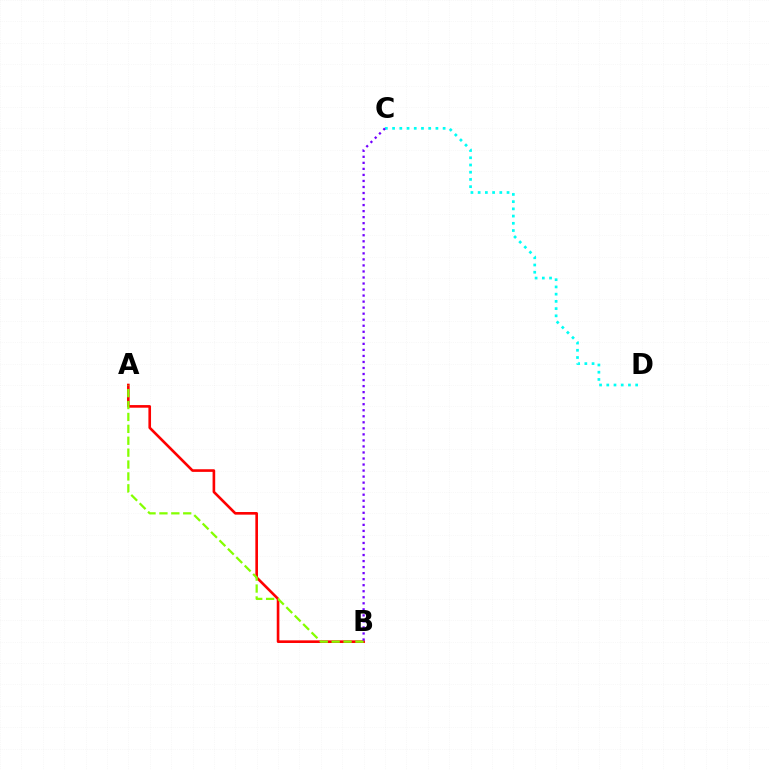{('A', 'B'): [{'color': '#ff0000', 'line_style': 'solid', 'thickness': 1.89}, {'color': '#84ff00', 'line_style': 'dashed', 'thickness': 1.62}], ('C', 'D'): [{'color': '#00fff6', 'line_style': 'dotted', 'thickness': 1.96}], ('B', 'C'): [{'color': '#7200ff', 'line_style': 'dotted', 'thickness': 1.64}]}